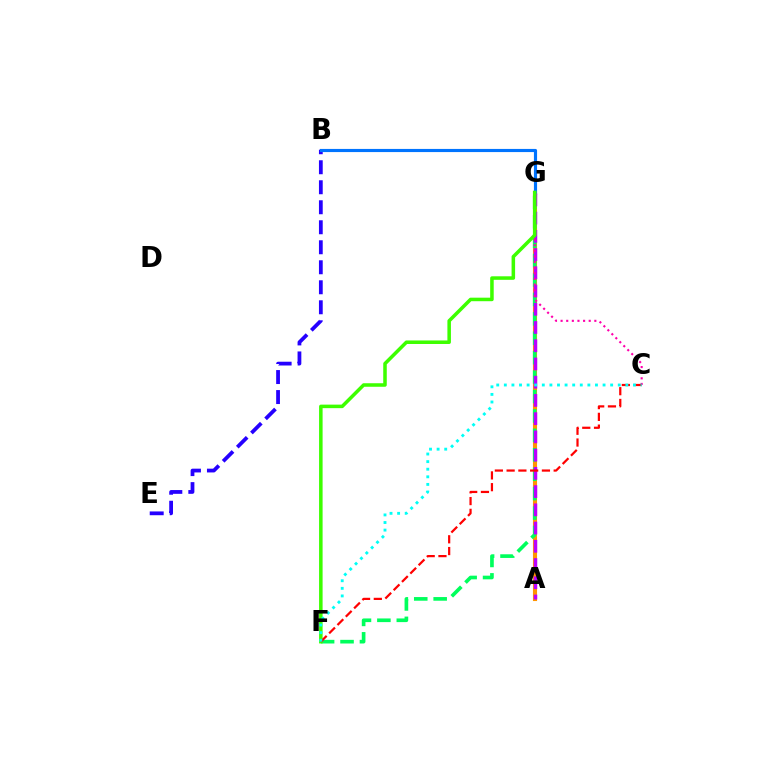{('B', 'G'): [{'color': '#d1ff00', 'line_style': 'dotted', 'thickness': 1.96}, {'color': '#0074ff', 'line_style': 'solid', 'thickness': 2.27}], ('A', 'G'): [{'color': '#ff9400', 'line_style': 'solid', 'thickness': 2.96}, {'color': '#b900ff', 'line_style': 'dashed', 'thickness': 2.48}], ('B', 'E'): [{'color': '#2500ff', 'line_style': 'dashed', 'thickness': 2.72}], ('F', 'G'): [{'color': '#00ff5c', 'line_style': 'dashed', 'thickness': 2.64}, {'color': '#3dff00', 'line_style': 'solid', 'thickness': 2.54}], ('C', 'G'): [{'color': '#ff00ac', 'line_style': 'dotted', 'thickness': 1.53}], ('C', 'F'): [{'color': '#ff0000', 'line_style': 'dashed', 'thickness': 1.6}, {'color': '#00fff6', 'line_style': 'dotted', 'thickness': 2.06}]}